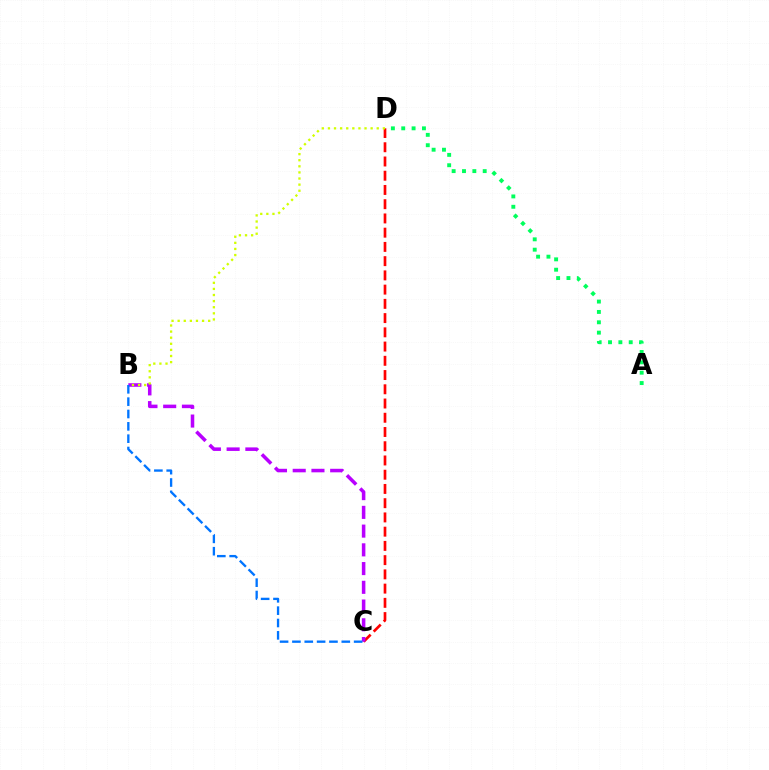{('C', 'D'): [{'color': '#ff0000', 'line_style': 'dashed', 'thickness': 1.93}], ('B', 'C'): [{'color': '#b900ff', 'line_style': 'dashed', 'thickness': 2.55}, {'color': '#0074ff', 'line_style': 'dashed', 'thickness': 1.68}], ('A', 'D'): [{'color': '#00ff5c', 'line_style': 'dotted', 'thickness': 2.81}], ('B', 'D'): [{'color': '#d1ff00', 'line_style': 'dotted', 'thickness': 1.66}]}